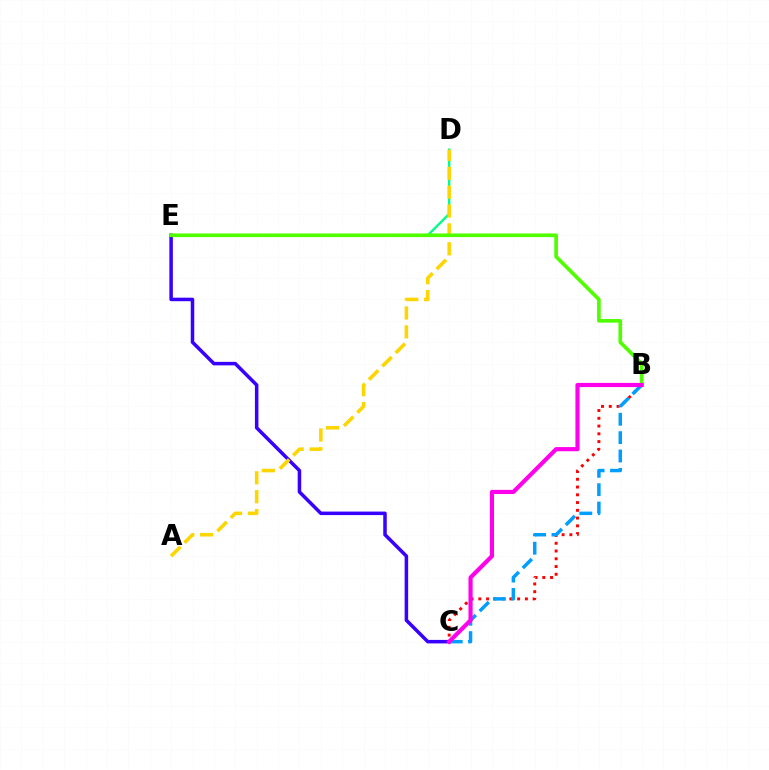{('B', 'C'): [{'color': '#ff0000', 'line_style': 'dotted', 'thickness': 2.11}, {'color': '#009eff', 'line_style': 'dashed', 'thickness': 2.49}, {'color': '#ff00ed', 'line_style': 'solid', 'thickness': 2.99}], ('C', 'E'): [{'color': '#3700ff', 'line_style': 'solid', 'thickness': 2.53}], ('D', 'E'): [{'color': '#00ff86', 'line_style': 'solid', 'thickness': 1.7}], ('A', 'D'): [{'color': '#ffd500', 'line_style': 'dashed', 'thickness': 2.57}], ('B', 'E'): [{'color': '#4fff00', 'line_style': 'solid', 'thickness': 2.63}]}